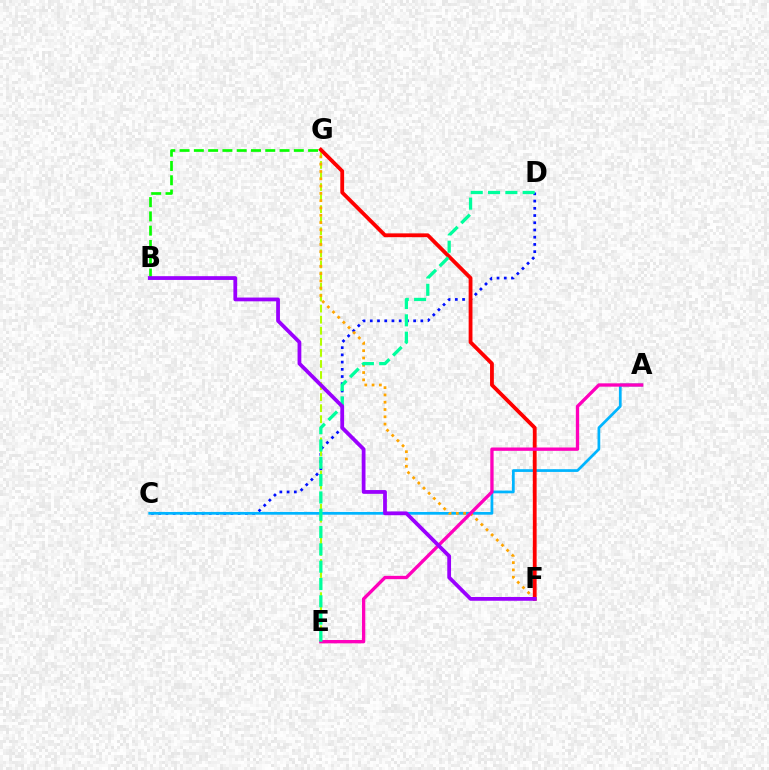{('C', 'D'): [{'color': '#0010ff', 'line_style': 'dotted', 'thickness': 1.96}], ('A', 'C'): [{'color': '#00b5ff', 'line_style': 'solid', 'thickness': 1.97}], ('E', 'G'): [{'color': '#b3ff00', 'line_style': 'dashed', 'thickness': 1.5}], ('F', 'G'): [{'color': '#ffa500', 'line_style': 'dotted', 'thickness': 1.98}, {'color': '#ff0000', 'line_style': 'solid', 'thickness': 2.74}], ('B', 'G'): [{'color': '#08ff00', 'line_style': 'dashed', 'thickness': 1.94}], ('A', 'E'): [{'color': '#ff00bd', 'line_style': 'solid', 'thickness': 2.4}], ('D', 'E'): [{'color': '#00ff9d', 'line_style': 'dashed', 'thickness': 2.35}], ('B', 'F'): [{'color': '#9b00ff', 'line_style': 'solid', 'thickness': 2.71}]}